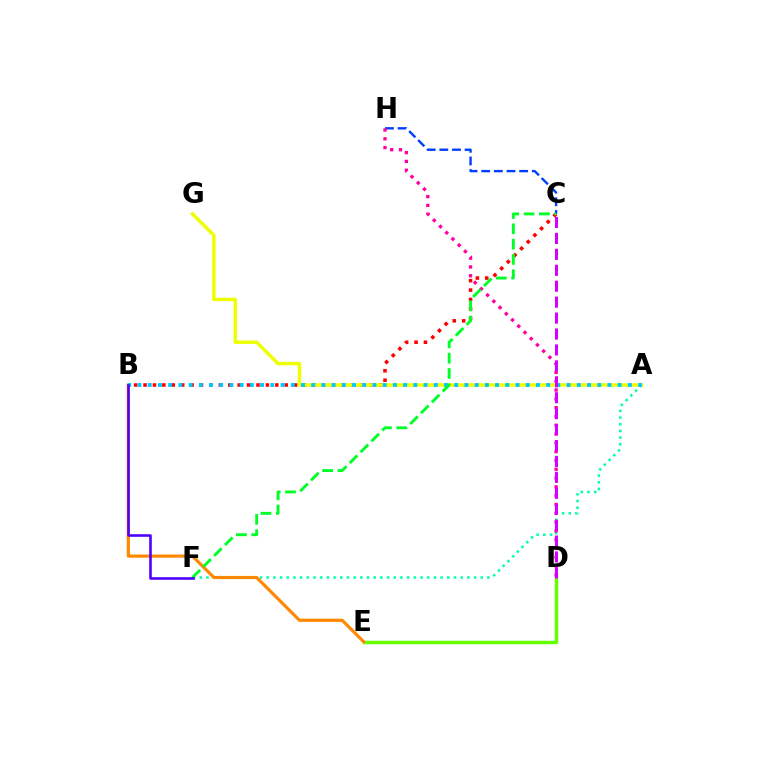{('B', 'C'): [{'color': '#ff0000', 'line_style': 'dotted', 'thickness': 2.56}], ('D', 'E'): [{'color': '#66ff00', 'line_style': 'solid', 'thickness': 2.49}], ('A', 'F'): [{'color': '#00ffaf', 'line_style': 'dotted', 'thickness': 1.82}], ('C', 'H'): [{'color': '#003fff', 'line_style': 'dashed', 'thickness': 1.72}], ('D', 'H'): [{'color': '#ff00a0', 'line_style': 'dotted', 'thickness': 2.39}], ('A', 'G'): [{'color': '#eeff00', 'line_style': 'solid', 'thickness': 2.48}], ('B', 'E'): [{'color': '#ff8800', 'line_style': 'solid', 'thickness': 2.28}], ('A', 'B'): [{'color': '#00c7ff', 'line_style': 'dotted', 'thickness': 2.78}], ('C', 'F'): [{'color': '#00ff27', 'line_style': 'dashed', 'thickness': 2.08}], ('C', 'D'): [{'color': '#d600ff', 'line_style': 'dashed', 'thickness': 2.16}], ('B', 'F'): [{'color': '#4f00ff', 'line_style': 'solid', 'thickness': 1.87}]}